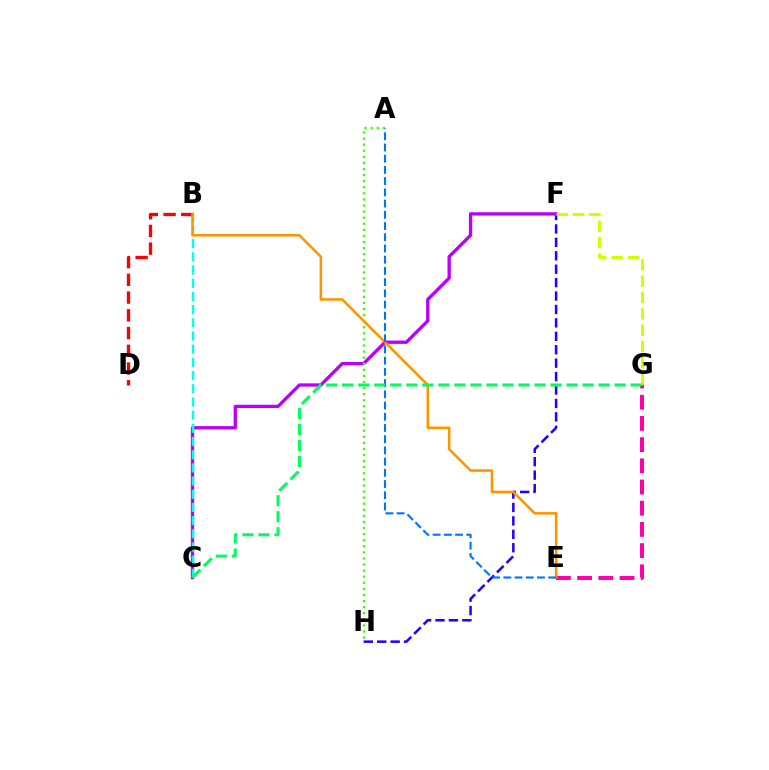{('F', 'H'): [{'color': '#2500ff', 'line_style': 'dashed', 'thickness': 1.82}], ('E', 'G'): [{'color': '#ff00ac', 'line_style': 'dashed', 'thickness': 2.88}], ('C', 'F'): [{'color': '#b900ff', 'line_style': 'solid', 'thickness': 2.39}], ('F', 'G'): [{'color': '#d1ff00', 'line_style': 'dashed', 'thickness': 2.22}], ('A', 'H'): [{'color': '#3dff00', 'line_style': 'dotted', 'thickness': 1.65}], ('B', 'C'): [{'color': '#00fff6', 'line_style': 'dashed', 'thickness': 1.79}], ('B', 'D'): [{'color': '#ff0000', 'line_style': 'dashed', 'thickness': 2.41}], ('B', 'E'): [{'color': '#ff9400', 'line_style': 'solid', 'thickness': 1.83}], ('A', 'E'): [{'color': '#0074ff', 'line_style': 'dashed', 'thickness': 1.52}], ('C', 'G'): [{'color': '#00ff5c', 'line_style': 'dashed', 'thickness': 2.18}]}